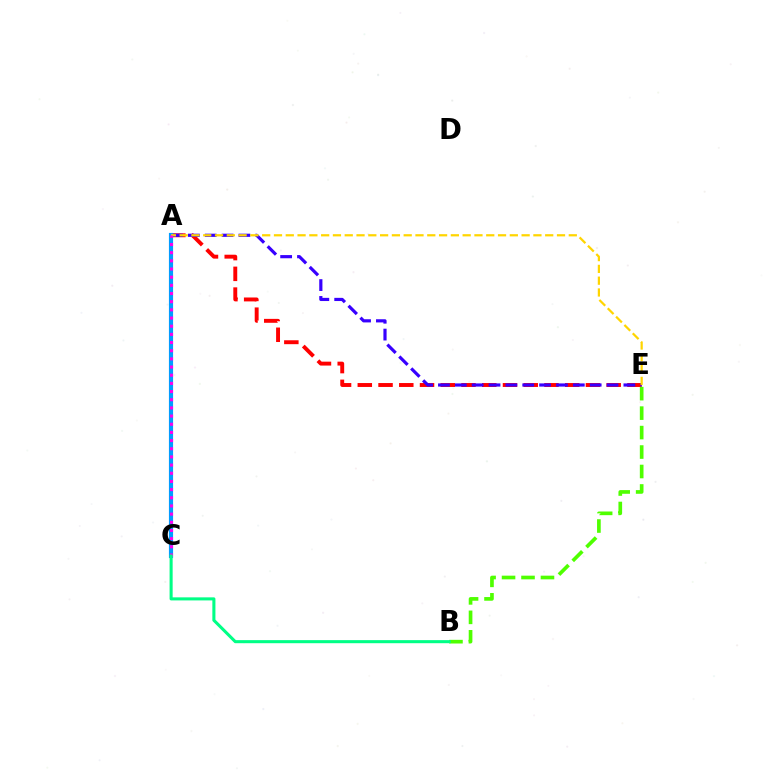{('A', 'E'): [{'color': '#ff0000', 'line_style': 'dashed', 'thickness': 2.82}, {'color': '#3700ff', 'line_style': 'dashed', 'thickness': 2.29}, {'color': '#ffd500', 'line_style': 'dashed', 'thickness': 1.6}], ('B', 'E'): [{'color': '#4fff00', 'line_style': 'dashed', 'thickness': 2.64}], ('A', 'C'): [{'color': '#009eff', 'line_style': 'solid', 'thickness': 2.99}, {'color': '#ff00ed', 'line_style': 'dotted', 'thickness': 2.22}], ('B', 'C'): [{'color': '#00ff86', 'line_style': 'solid', 'thickness': 2.21}]}